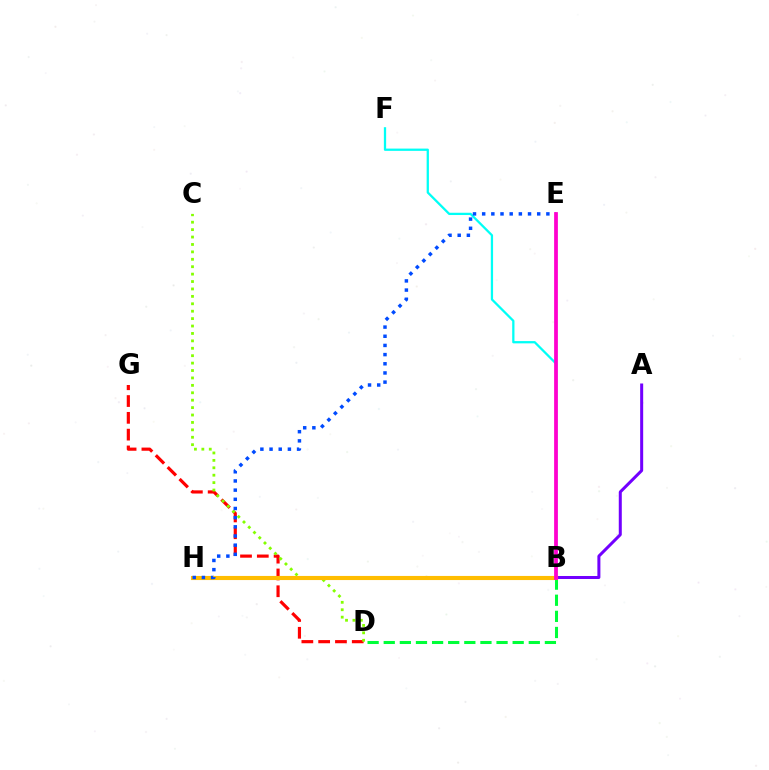{('A', 'B'): [{'color': '#7200ff', 'line_style': 'solid', 'thickness': 2.17}], ('D', 'G'): [{'color': '#ff0000', 'line_style': 'dashed', 'thickness': 2.28}], ('B', 'D'): [{'color': '#00ff39', 'line_style': 'dashed', 'thickness': 2.19}], ('C', 'D'): [{'color': '#84ff00', 'line_style': 'dotted', 'thickness': 2.01}], ('B', 'F'): [{'color': '#00fff6', 'line_style': 'solid', 'thickness': 1.63}], ('B', 'H'): [{'color': '#ffbd00', 'line_style': 'solid', 'thickness': 2.96}], ('E', 'H'): [{'color': '#004bff', 'line_style': 'dotted', 'thickness': 2.49}], ('B', 'E'): [{'color': '#ff00cf', 'line_style': 'solid', 'thickness': 2.71}]}